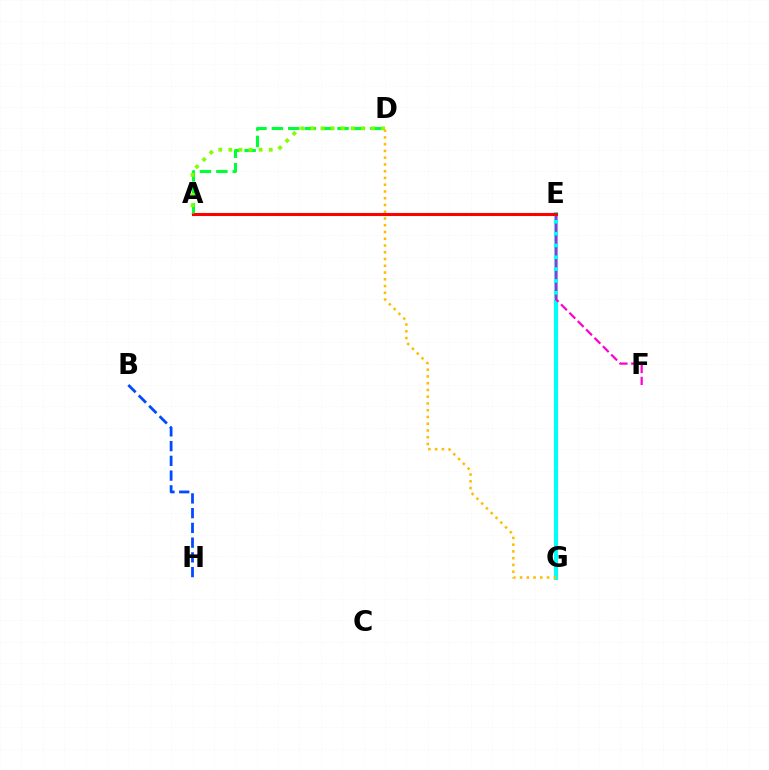{('E', 'G'): [{'color': '#00fff6', 'line_style': 'solid', 'thickness': 2.98}], ('E', 'F'): [{'color': '#ff00cf', 'line_style': 'dashed', 'thickness': 1.61}], ('A', 'E'): [{'color': '#7200ff', 'line_style': 'dotted', 'thickness': 2.02}, {'color': '#ff0000', 'line_style': 'solid', 'thickness': 2.21}], ('A', 'D'): [{'color': '#00ff39', 'line_style': 'dashed', 'thickness': 2.23}, {'color': '#84ff00', 'line_style': 'dotted', 'thickness': 2.74}], ('B', 'H'): [{'color': '#004bff', 'line_style': 'dashed', 'thickness': 2.0}], ('D', 'G'): [{'color': '#ffbd00', 'line_style': 'dotted', 'thickness': 1.84}]}